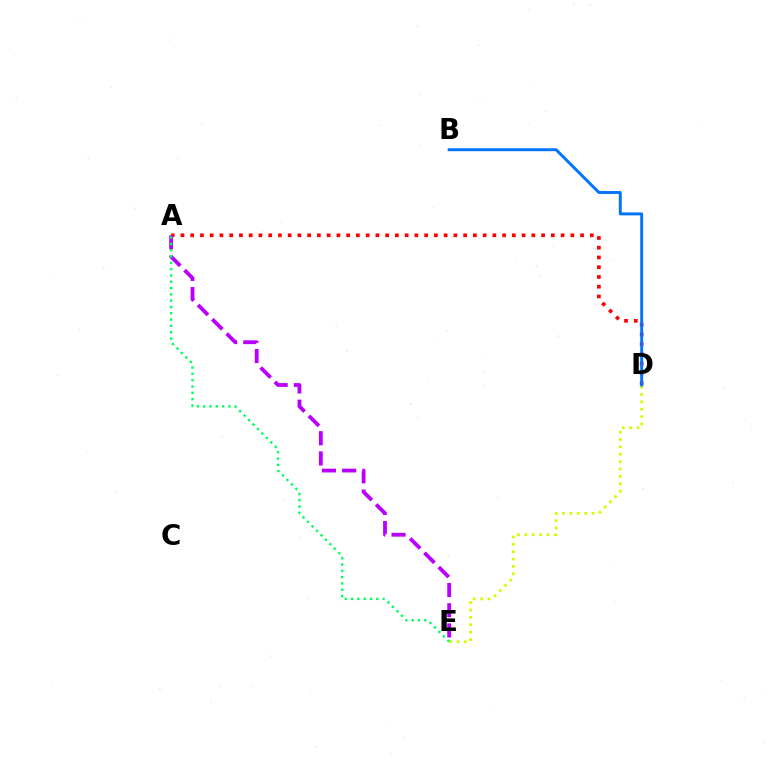{('A', 'D'): [{'color': '#ff0000', 'line_style': 'dotted', 'thickness': 2.65}], ('D', 'E'): [{'color': '#d1ff00', 'line_style': 'dotted', 'thickness': 2.0}], ('A', 'E'): [{'color': '#b900ff', 'line_style': 'dashed', 'thickness': 2.75}, {'color': '#00ff5c', 'line_style': 'dotted', 'thickness': 1.72}], ('B', 'D'): [{'color': '#0074ff', 'line_style': 'solid', 'thickness': 2.1}]}